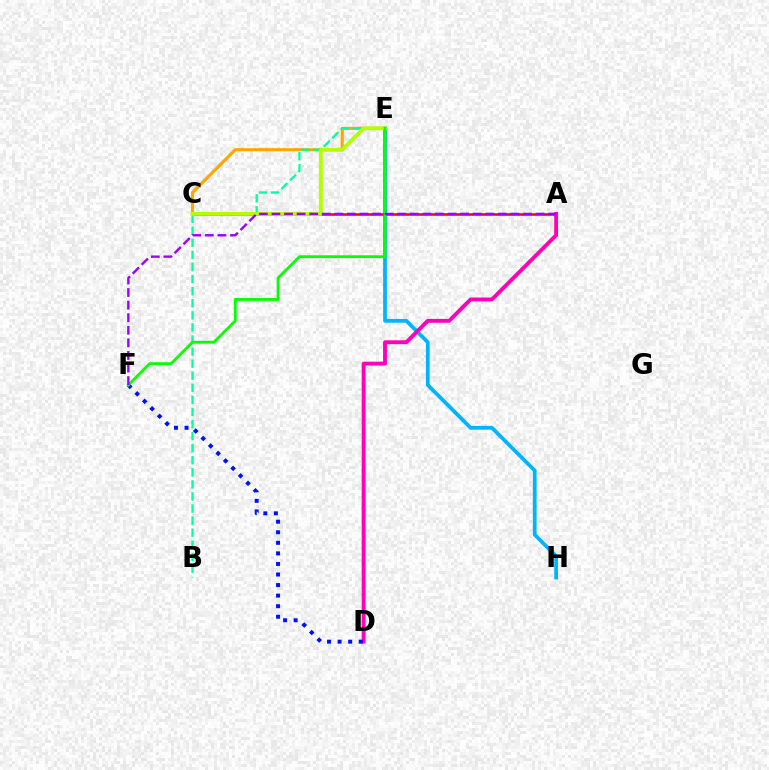{('E', 'H'): [{'color': '#00b5ff', 'line_style': 'solid', 'thickness': 2.71}], ('A', 'C'): [{'color': '#ff0000', 'line_style': 'solid', 'thickness': 1.83}], ('A', 'D'): [{'color': '#ff00bd', 'line_style': 'solid', 'thickness': 2.78}], ('D', 'F'): [{'color': '#0010ff', 'line_style': 'dotted', 'thickness': 2.87}], ('C', 'E'): [{'color': '#ffa500', 'line_style': 'solid', 'thickness': 2.24}, {'color': '#b3ff00', 'line_style': 'solid', 'thickness': 2.77}], ('B', 'E'): [{'color': '#00ff9d', 'line_style': 'dashed', 'thickness': 1.64}], ('E', 'F'): [{'color': '#08ff00', 'line_style': 'solid', 'thickness': 2.01}], ('A', 'F'): [{'color': '#9b00ff', 'line_style': 'dashed', 'thickness': 1.71}]}